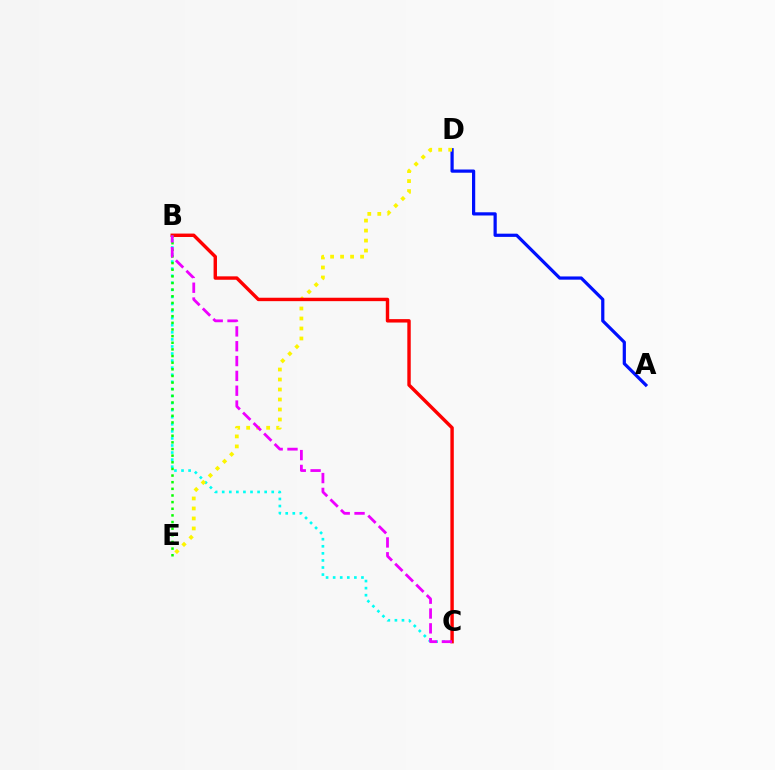{('A', 'D'): [{'color': '#0010ff', 'line_style': 'solid', 'thickness': 2.32}], ('B', 'C'): [{'color': '#00fff6', 'line_style': 'dotted', 'thickness': 1.92}, {'color': '#ff0000', 'line_style': 'solid', 'thickness': 2.46}, {'color': '#ee00ff', 'line_style': 'dashed', 'thickness': 2.01}], ('D', 'E'): [{'color': '#fcf500', 'line_style': 'dotted', 'thickness': 2.72}], ('B', 'E'): [{'color': '#08ff00', 'line_style': 'dotted', 'thickness': 1.8}]}